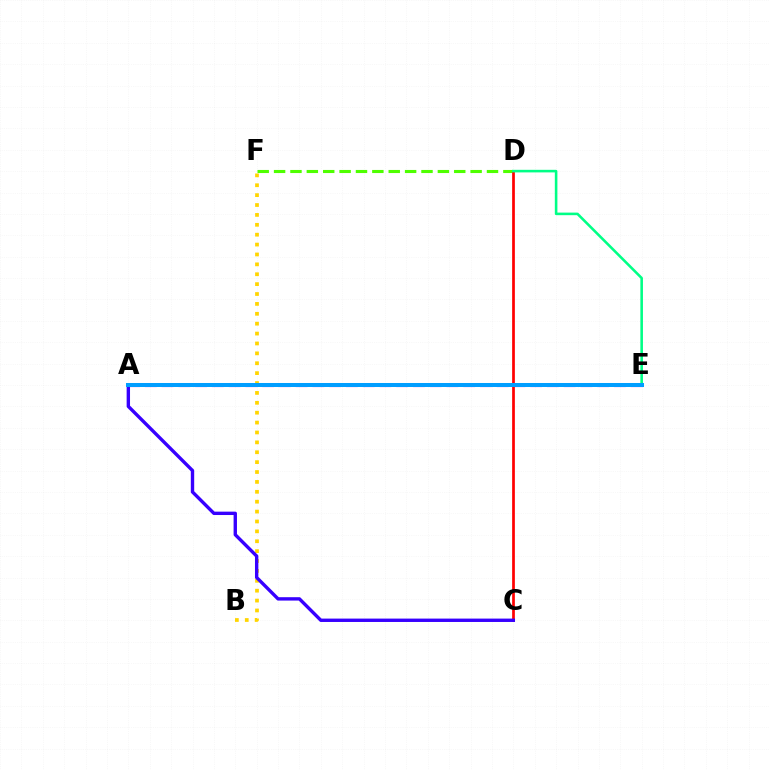{('D', 'F'): [{'color': '#4fff00', 'line_style': 'dashed', 'thickness': 2.22}], ('A', 'E'): [{'color': '#ff00ed', 'line_style': 'dashed', 'thickness': 2.28}, {'color': '#009eff', 'line_style': 'solid', 'thickness': 2.89}], ('B', 'F'): [{'color': '#ffd500', 'line_style': 'dotted', 'thickness': 2.69}], ('C', 'D'): [{'color': '#ff0000', 'line_style': 'solid', 'thickness': 1.96}], ('A', 'C'): [{'color': '#3700ff', 'line_style': 'solid', 'thickness': 2.43}], ('D', 'E'): [{'color': '#00ff86', 'line_style': 'solid', 'thickness': 1.86}]}